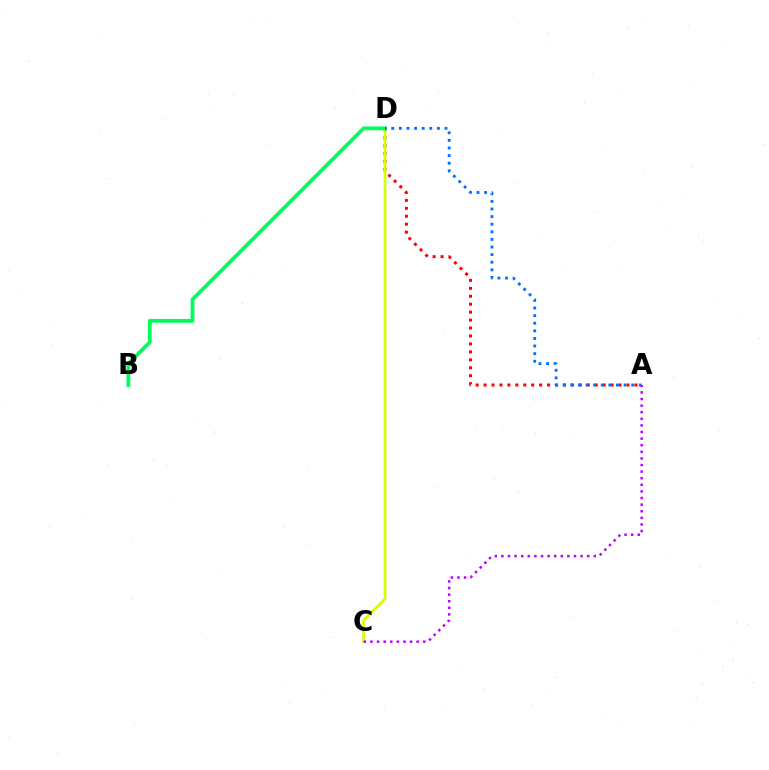{('A', 'D'): [{'color': '#ff0000', 'line_style': 'dotted', 'thickness': 2.16}, {'color': '#0074ff', 'line_style': 'dotted', 'thickness': 2.07}], ('C', 'D'): [{'color': '#d1ff00', 'line_style': 'solid', 'thickness': 1.92}], ('B', 'D'): [{'color': '#00ff5c', 'line_style': 'solid', 'thickness': 2.74}], ('A', 'C'): [{'color': '#b900ff', 'line_style': 'dotted', 'thickness': 1.79}]}